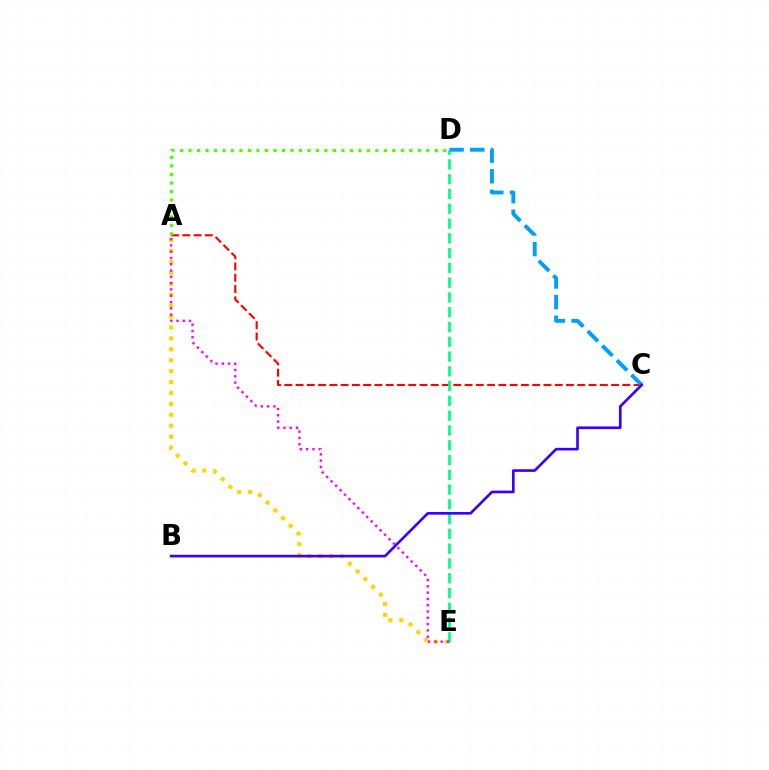{('A', 'C'): [{'color': '#ff0000', 'line_style': 'dashed', 'thickness': 1.53}], ('A', 'E'): [{'color': '#ffd500', 'line_style': 'dotted', 'thickness': 2.97}, {'color': '#ff00ed', 'line_style': 'dotted', 'thickness': 1.71}], ('D', 'E'): [{'color': '#00ff86', 'line_style': 'dashed', 'thickness': 2.01}], ('C', 'D'): [{'color': '#009eff', 'line_style': 'dashed', 'thickness': 2.8}], ('B', 'C'): [{'color': '#3700ff', 'line_style': 'solid', 'thickness': 1.9}], ('A', 'D'): [{'color': '#4fff00', 'line_style': 'dotted', 'thickness': 2.31}]}